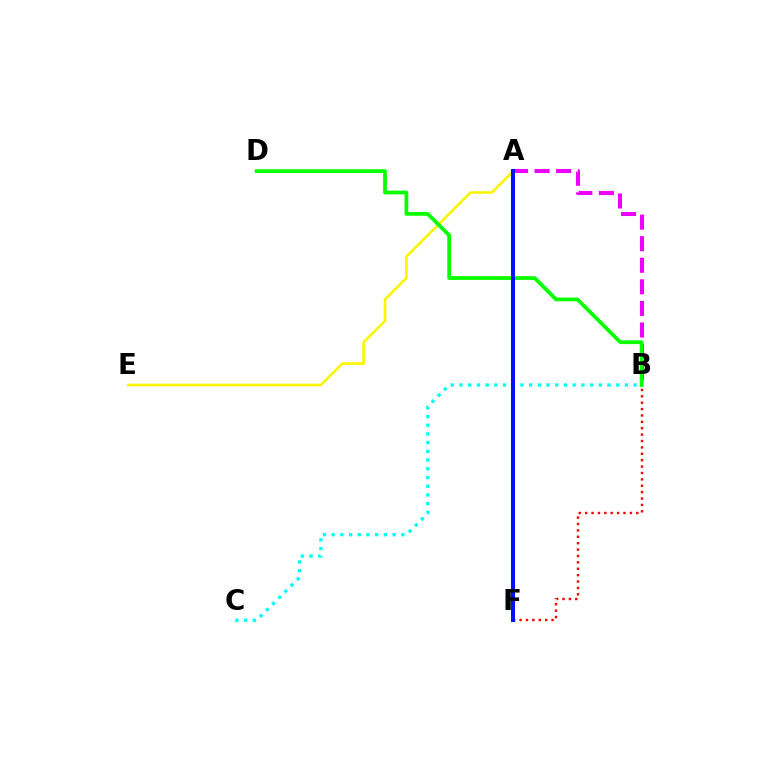{('B', 'F'): [{'color': '#ff0000', 'line_style': 'dotted', 'thickness': 1.74}], ('B', 'C'): [{'color': '#00fff6', 'line_style': 'dotted', 'thickness': 2.37}], ('A', 'E'): [{'color': '#fcf500', 'line_style': 'solid', 'thickness': 1.89}], ('A', 'B'): [{'color': '#ee00ff', 'line_style': 'dashed', 'thickness': 2.93}], ('B', 'D'): [{'color': '#08ff00', 'line_style': 'solid', 'thickness': 2.71}], ('A', 'F'): [{'color': '#0010ff', 'line_style': 'solid', 'thickness': 2.88}]}